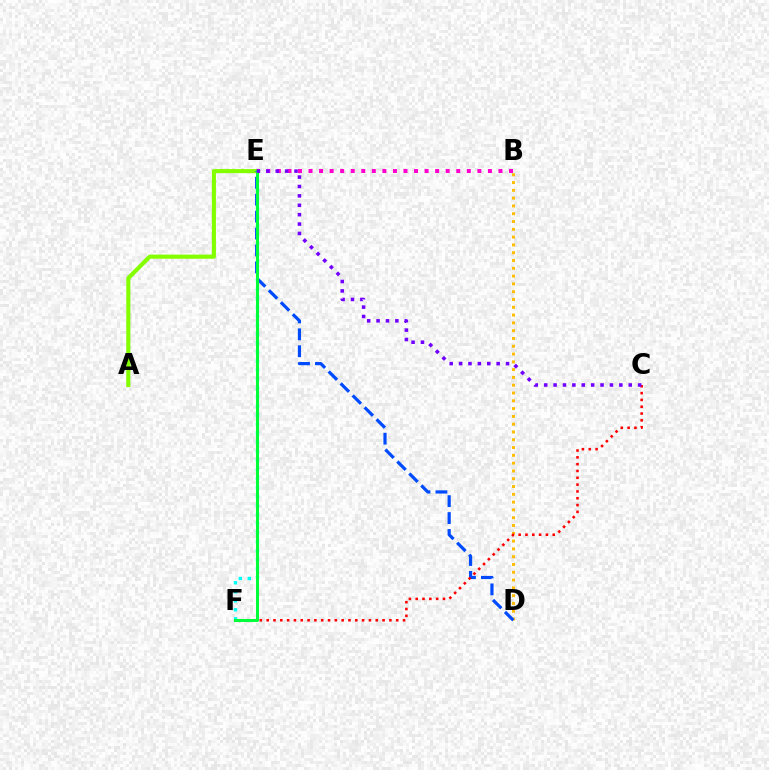{('B', 'D'): [{'color': '#ffbd00', 'line_style': 'dotted', 'thickness': 2.12}], ('E', 'F'): [{'color': '#00fff6', 'line_style': 'dotted', 'thickness': 2.45}, {'color': '#00ff39', 'line_style': 'solid', 'thickness': 2.18}], ('A', 'E'): [{'color': '#84ff00', 'line_style': 'solid', 'thickness': 2.96}], ('D', 'E'): [{'color': '#004bff', 'line_style': 'dashed', 'thickness': 2.3}], ('C', 'F'): [{'color': '#ff0000', 'line_style': 'dotted', 'thickness': 1.85}], ('B', 'E'): [{'color': '#ff00cf', 'line_style': 'dotted', 'thickness': 2.87}], ('C', 'E'): [{'color': '#7200ff', 'line_style': 'dotted', 'thickness': 2.55}]}